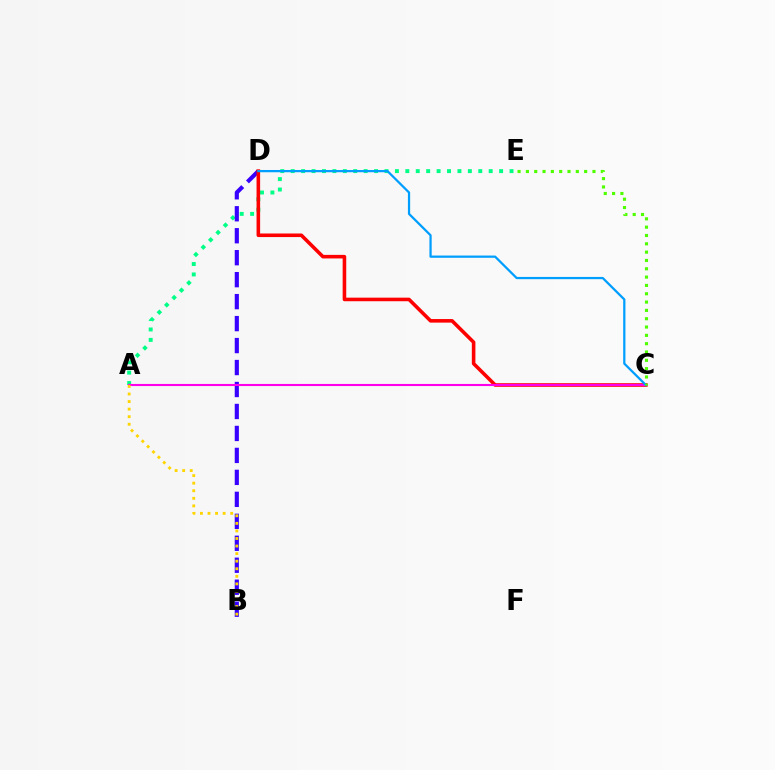{('A', 'E'): [{'color': '#00ff86', 'line_style': 'dotted', 'thickness': 2.83}], ('B', 'D'): [{'color': '#3700ff', 'line_style': 'dashed', 'thickness': 2.98}], ('C', 'D'): [{'color': '#ff0000', 'line_style': 'solid', 'thickness': 2.57}, {'color': '#009eff', 'line_style': 'solid', 'thickness': 1.62}], ('A', 'C'): [{'color': '#ff00ed', 'line_style': 'solid', 'thickness': 1.52}], ('A', 'B'): [{'color': '#ffd500', 'line_style': 'dotted', 'thickness': 2.06}], ('C', 'E'): [{'color': '#4fff00', 'line_style': 'dotted', 'thickness': 2.26}]}